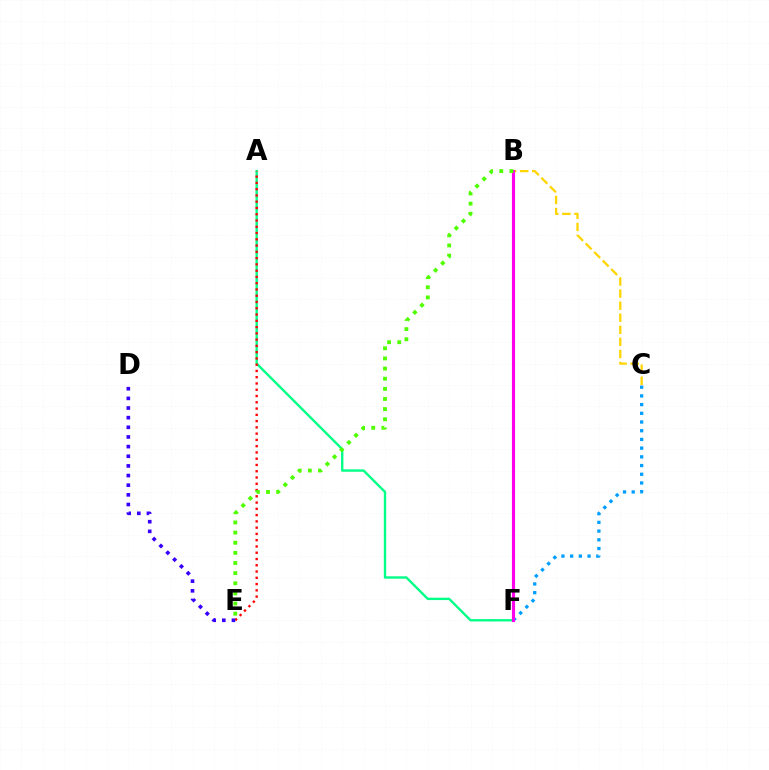{('A', 'F'): [{'color': '#00ff86', 'line_style': 'solid', 'thickness': 1.7}], ('A', 'E'): [{'color': '#ff0000', 'line_style': 'dotted', 'thickness': 1.7}], ('B', 'C'): [{'color': '#ffd500', 'line_style': 'dashed', 'thickness': 1.64}], ('C', 'F'): [{'color': '#009eff', 'line_style': 'dotted', 'thickness': 2.37}], ('D', 'E'): [{'color': '#3700ff', 'line_style': 'dotted', 'thickness': 2.62}], ('B', 'F'): [{'color': '#ff00ed', 'line_style': 'solid', 'thickness': 2.26}], ('B', 'E'): [{'color': '#4fff00', 'line_style': 'dotted', 'thickness': 2.75}]}